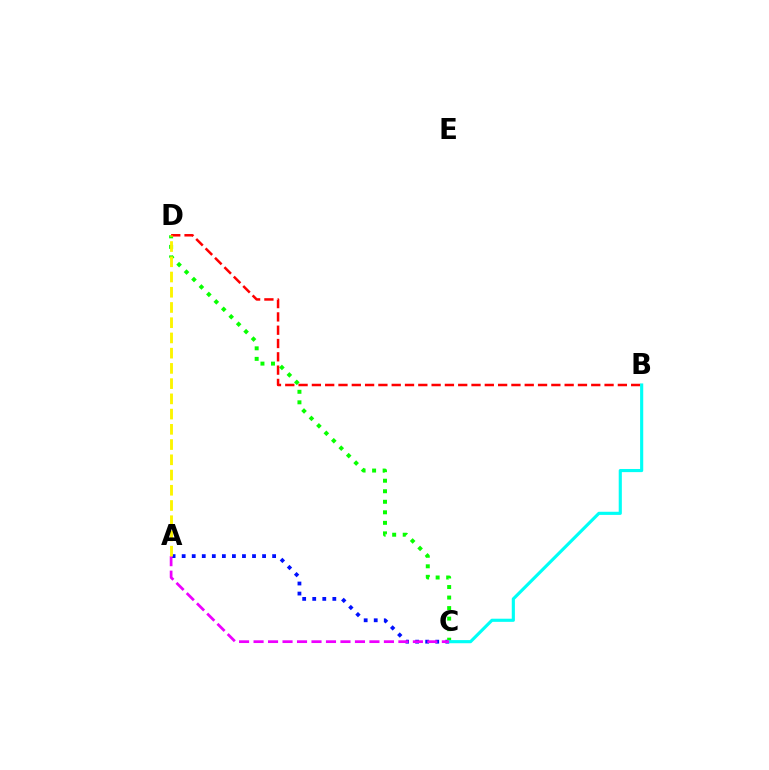{('A', 'C'): [{'color': '#0010ff', 'line_style': 'dotted', 'thickness': 2.73}, {'color': '#ee00ff', 'line_style': 'dashed', 'thickness': 1.97}], ('C', 'D'): [{'color': '#08ff00', 'line_style': 'dotted', 'thickness': 2.86}], ('B', 'D'): [{'color': '#ff0000', 'line_style': 'dashed', 'thickness': 1.81}], ('B', 'C'): [{'color': '#00fff6', 'line_style': 'solid', 'thickness': 2.26}], ('A', 'D'): [{'color': '#fcf500', 'line_style': 'dashed', 'thickness': 2.07}]}